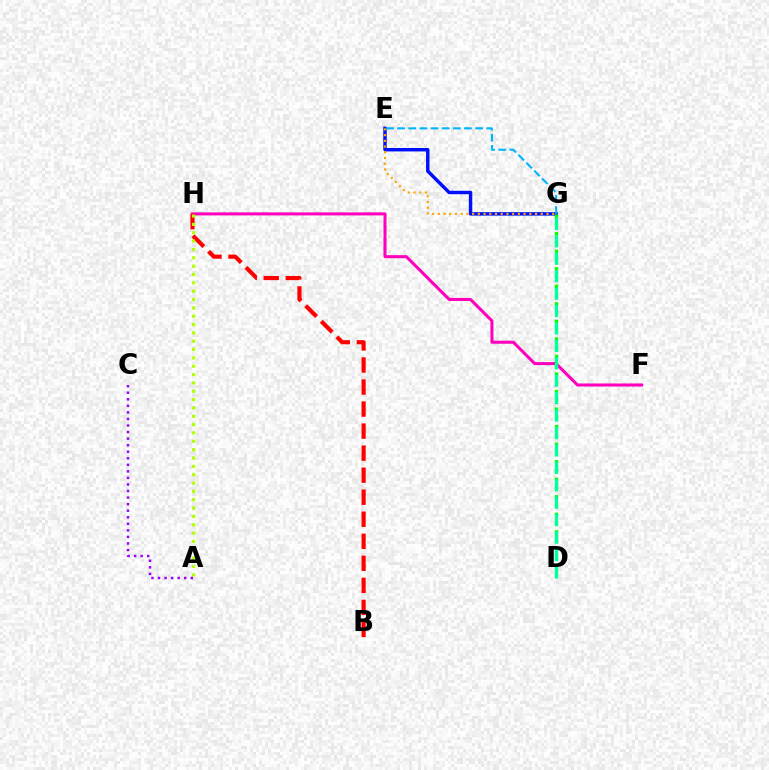{('E', 'G'): [{'color': '#0010ff', 'line_style': 'solid', 'thickness': 2.47}, {'color': '#00b5ff', 'line_style': 'dashed', 'thickness': 1.51}, {'color': '#ffa500', 'line_style': 'dotted', 'thickness': 1.55}], ('F', 'H'): [{'color': '#ff00bd', 'line_style': 'solid', 'thickness': 2.19}], ('D', 'G'): [{'color': '#08ff00', 'line_style': 'dotted', 'thickness': 2.38}, {'color': '#00ff9d', 'line_style': 'dashed', 'thickness': 2.37}], ('B', 'H'): [{'color': '#ff0000', 'line_style': 'dashed', 'thickness': 2.99}], ('A', 'H'): [{'color': '#b3ff00', 'line_style': 'dotted', 'thickness': 2.27}], ('A', 'C'): [{'color': '#9b00ff', 'line_style': 'dotted', 'thickness': 1.78}]}